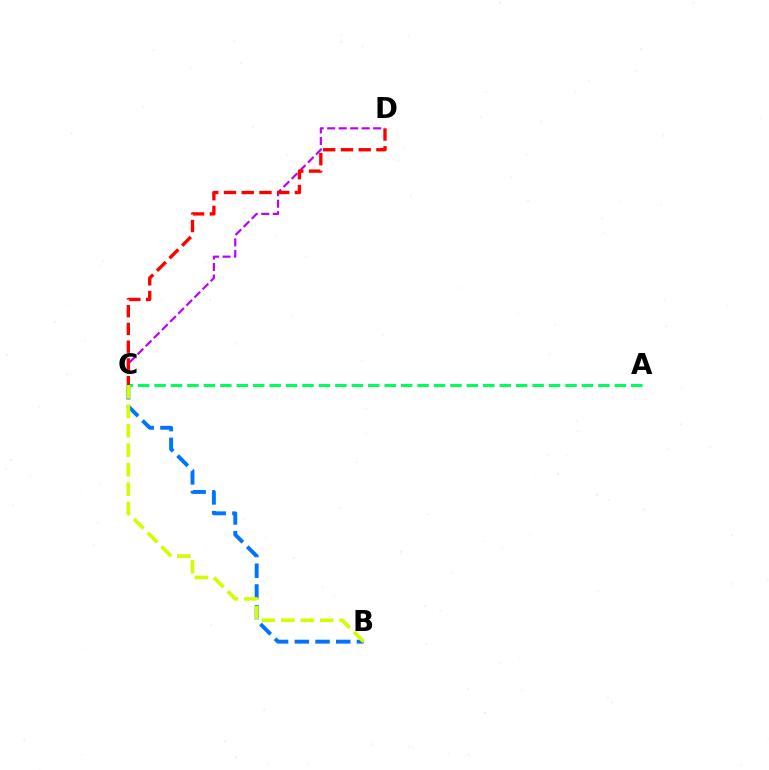{('B', 'C'): [{'color': '#0074ff', 'line_style': 'dashed', 'thickness': 2.81}, {'color': '#d1ff00', 'line_style': 'dashed', 'thickness': 2.64}], ('C', 'D'): [{'color': '#b900ff', 'line_style': 'dashed', 'thickness': 1.56}, {'color': '#ff0000', 'line_style': 'dashed', 'thickness': 2.41}], ('A', 'C'): [{'color': '#00ff5c', 'line_style': 'dashed', 'thickness': 2.23}]}